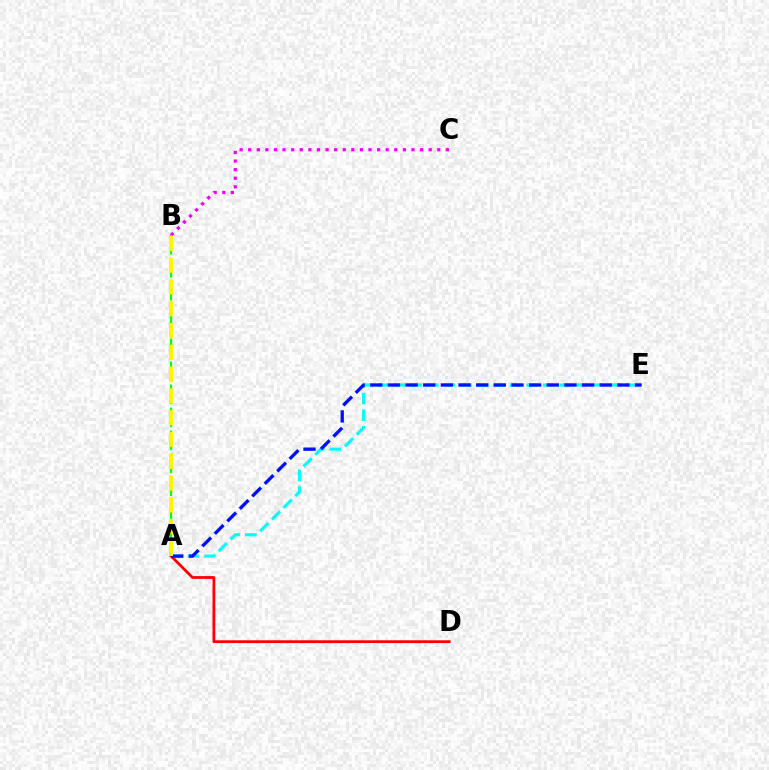{('A', 'E'): [{'color': '#00fff6', 'line_style': 'dashed', 'thickness': 2.25}, {'color': '#0010ff', 'line_style': 'dashed', 'thickness': 2.4}], ('A', 'D'): [{'color': '#ff0000', 'line_style': 'solid', 'thickness': 2.0}], ('B', 'C'): [{'color': '#ee00ff', 'line_style': 'dotted', 'thickness': 2.33}], ('A', 'B'): [{'color': '#08ff00', 'line_style': 'dashed', 'thickness': 1.56}, {'color': '#fcf500', 'line_style': 'dashed', 'thickness': 2.96}]}